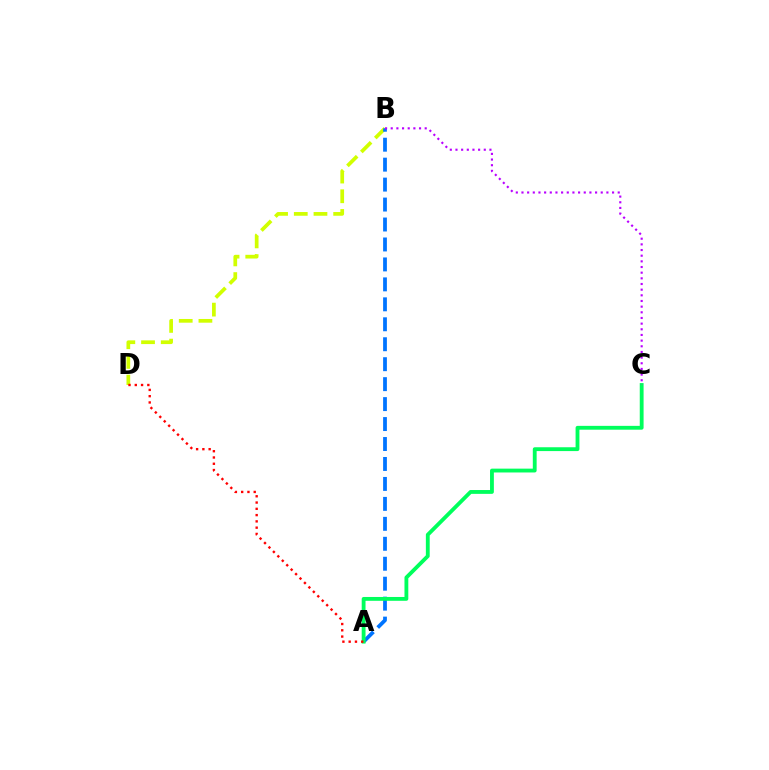{('B', 'D'): [{'color': '#d1ff00', 'line_style': 'dashed', 'thickness': 2.68}], ('A', 'B'): [{'color': '#0074ff', 'line_style': 'dashed', 'thickness': 2.71}], ('A', 'C'): [{'color': '#00ff5c', 'line_style': 'solid', 'thickness': 2.76}], ('A', 'D'): [{'color': '#ff0000', 'line_style': 'dotted', 'thickness': 1.71}], ('B', 'C'): [{'color': '#b900ff', 'line_style': 'dotted', 'thickness': 1.54}]}